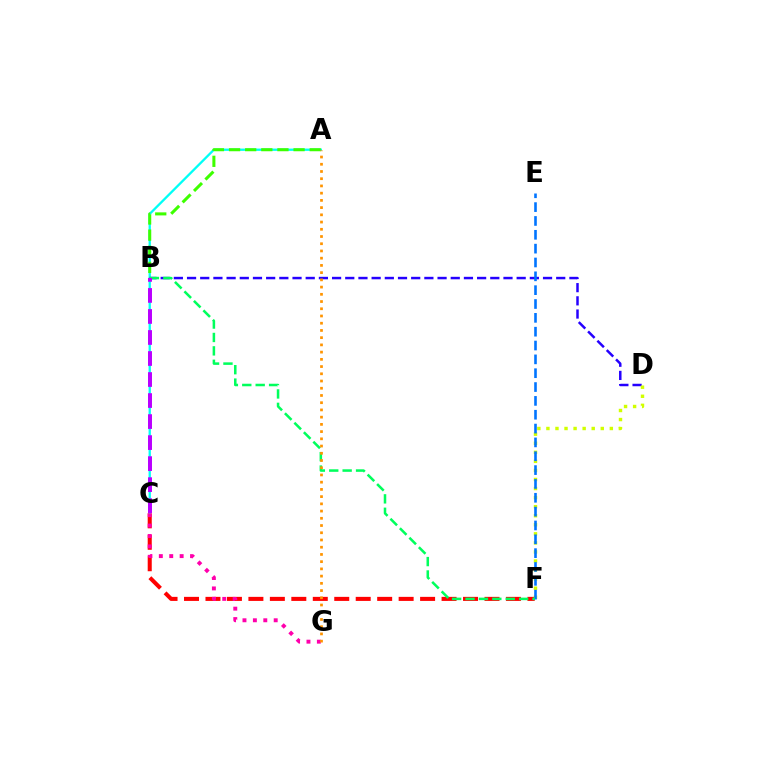{('C', 'F'): [{'color': '#ff0000', 'line_style': 'dashed', 'thickness': 2.92}], ('A', 'C'): [{'color': '#00fff6', 'line_style': 'solid', 'thickness': 1.66}], ('B', 'D'): [{'color': '#2500ff', 'line_style': 'dashed', 'thickness': 1.79}], ('C', 'G'): [{'color': '#ff00ac', 'line_style': 'dotted', 'thickness': 2.83}], ('D', 'F'): [{'color': '#d1ff00', 'line_style': 'dotted', 'thickness': 2.46}], ('A', 'B'): [{'color': '#3dff00', 'line_style': 'dashed', 'thickness': 2.19}], ('E', 'F'): [{'color': '#0074ff', 'line_style': 'dashed', 'thickness': 1.88}], ('B', 'F'): [{'color': '#00ff5c', 'line_style': 'dashed', 'thickness': 1.82}], ('A', 'G'): [{'color': '#ff9400', 'line_style': 'dotted', 'thickness': 1.96}], ('B', 'C'): [{'color': '#b900ff', 'line_style': 'dashed', 'thickness': 2.86}]}